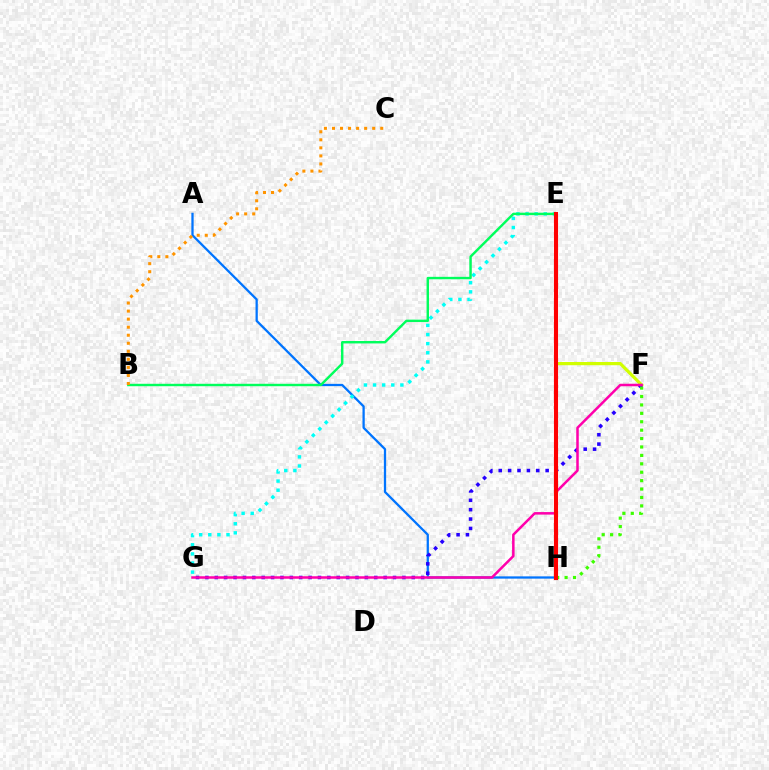{('E', 'H'): [{'color': '#b900ff', 'line_style': 'dotted', 'thickness': 2.74}, {'color': '#ff0000', 'line_style': 'solid', 'thickness': 2.95}], ('E', 'F'): [{'color': '#d1ff00', 'line_style': 'solid', 'thickness': 2.32}], ('A', 'H'): [{'color': '#0074ff', 'line_style': 'solid', 'thickness': 1.64}], ('E', 'G'): [{'color': '#00fff6', 'line_style': 'dotted', 'thickness': 2.48}], ('F', 'G'): [{'color': '#2500ff', 'line_style': 'dotted', 'thickness': 2.55}, {'color': '#ff00ac', 'line_style': 'solid', 'thickness': 1.81}], ('F', 'H'): [{'color': '#3dff00', 'line_style': 'dotted', 'thickness': 2.29}], ('B', 'E'): [{'color': '#00ff5c', 'line_style': 'solid', 'thickness': 1.74}], ('B', 'C'): [{'color': '#ff9400', 'line_style': 'dotted', 'thickness': 2.19}]}